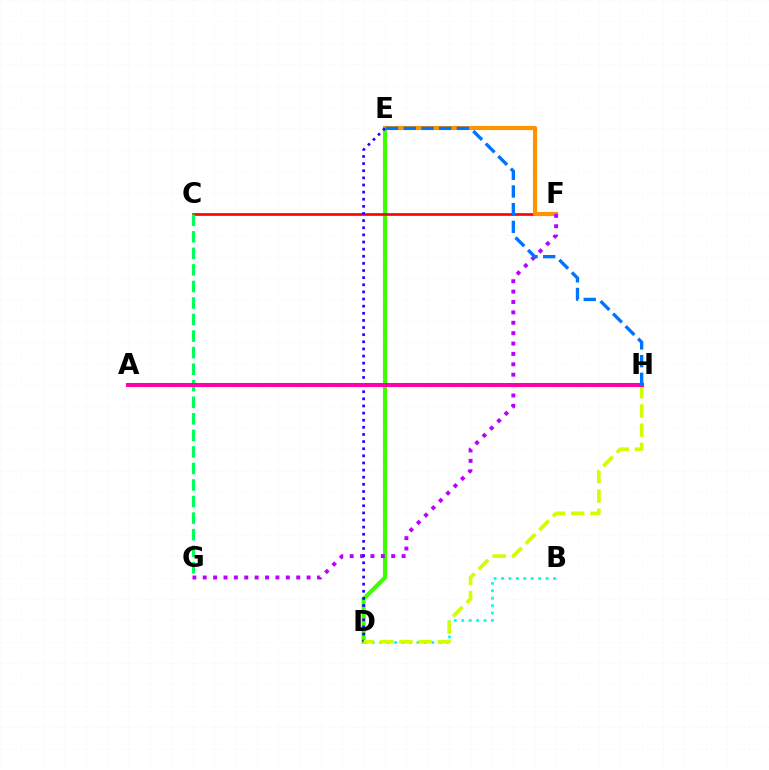{('D', 'E'): [{'color': '#3dff00', 'line_style': 'solid', 'thickness': 2.95}, {'color': '#2500ff', 'line_style': 'dotted', 'thickness': 1.94}], ('C', 'F'): [{'color': '#ff0000', 'line_style': 'solid', 'thickness': 1.93}], ('E', 'F'): [{'color': '#ff9400', 'line_style': 'solid', 'thickness': 2.99}], ('F', 'G'): [{'color': '#b900ff', 'line_style': 'dotted', 'thickness': 2.82}], ('B', 'D'): [{'color': '#00fff6', 'line_style': 'dotted', 'thickness': 2.02}], ('C', 'G'): [{'color': '#00ff5c', 'line_style': 'dashed', 'thickness': 2.25}], ('D', 'H'): [{'color': '#d1ff00', 'line_style': 'dashed', 'thickness': 2.61}], ('A', 'H'): [{'color': '#ff00ac', 'line_style': 'solid', 'thickness': 2.92}], ('E', 'H'): [{'color': '#0074ff', 'line_style': 'dashed', 'thickness': 2.41}]}